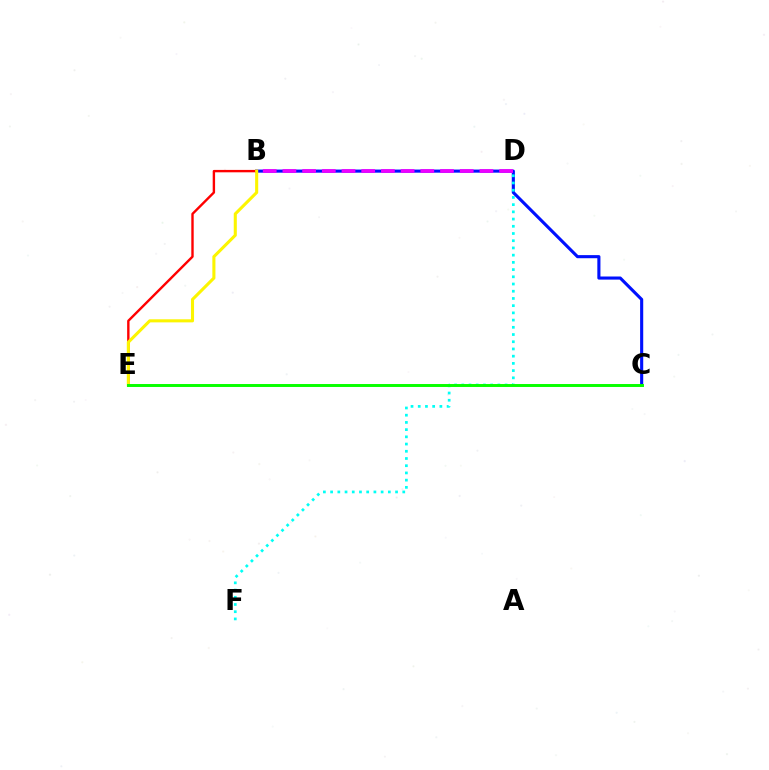{('B', 'C'): [{'color': '#0010ff', 'line_style': 'solid', 'thickness': 2.24}], ('D', 'F'): [{'color': '#00fff6', 'line_style': 'dotted', 'thickness': 1.96}], ('B', 'E'): [{'color': '#ff0000', 'line_style': 'solid', 'thickness': 1.72}, {'color': '#fcf500', 'line_style': 'solid', 'thickness': 2.21}], ('B', 'D'): [{'color': '#ee00ff', 'line_style': 'dashed', 'thickness': 2.68}], ('C', 'E'): [{'color': '#08ff00', 'line_style': 'solid', 'thickness': 2.12}]}